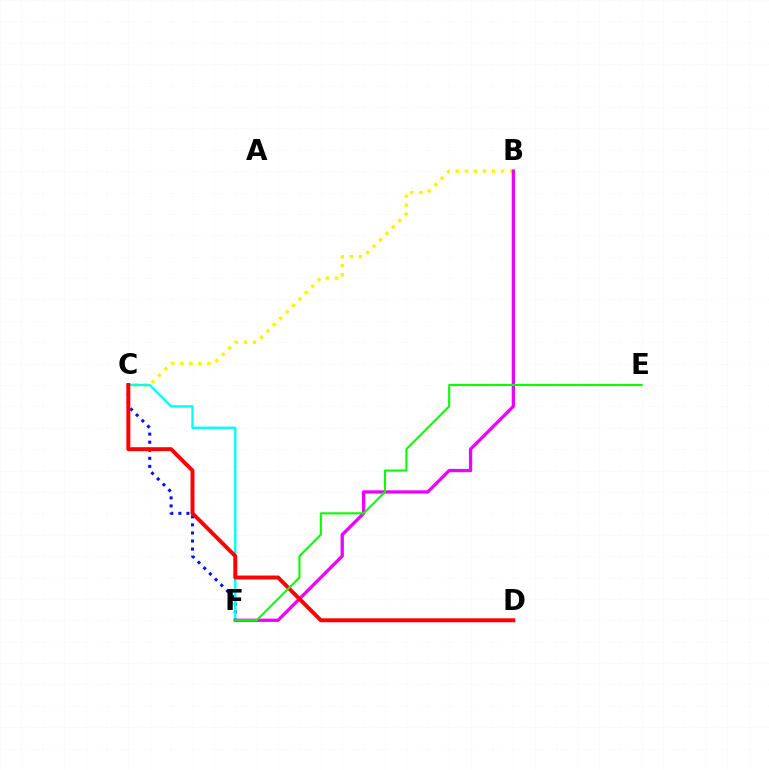{('C', 'F'): [{'color': '#0010ff', 'line_style': 'dotted', 'thickness': 2.19}, {'color': '#00fff6', 'line_style': 'solid', 'thickness': 1.71}], ('B', 'C'): [{'color': '#fcf500', 'line_style': 'dotted', 'thickness': 2.46}], ('B', 'F'): [{'color': '#ee00ff', 'line_style': 'solid', 'thickness': 2.36}], ('C', 'D'): [{'color': '#ff0000', 'line_style': 'solid', 'thickness': 2.83}], ('E', 'F'): [{'color': '#08ff00', 'line_style': 'solid', 'thickness': 1.51}]}